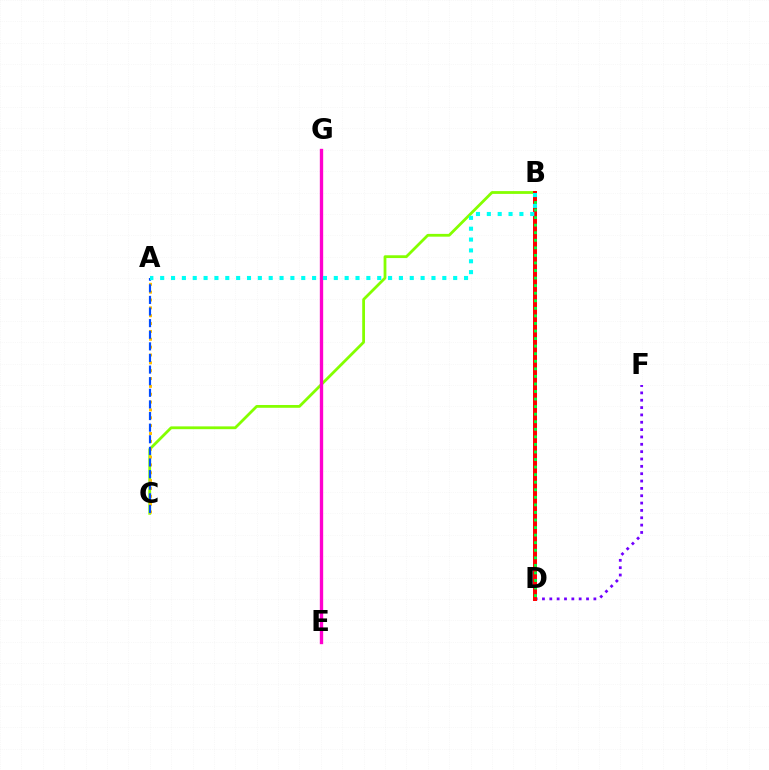{('D', 'F'): [{'color': '#7200ff', 'line_style': 'dotted', 'thickness': 2.0}], ('B', 'C'): [{'color': '#84ff00', 'line_style': 'solid', 'thickness': 2.01}], ('B', 'D'): [{'color': '#ff0000', 'line_style': 'solid', 'thickness': 2.86}, {'color': '#00ff39', 'line_style': 'dotted', 'thickness': 2.05}], ('A', 'C'): [{'color': '#ffbd00', 'line_style': 'dotted', 'thickness': 2.13}, {'color': '#004bff', 'line_style': 'dashed', 'thickness': 1.58}], ('E', 'G'): [{'color': '#ff00cf', 'line_style': 'solid', 'thickness': 2.41}], ('A', 'B'): [{'color': '#00fff6', 'line_style': 'dotted', 'thickness': 2.95}]}